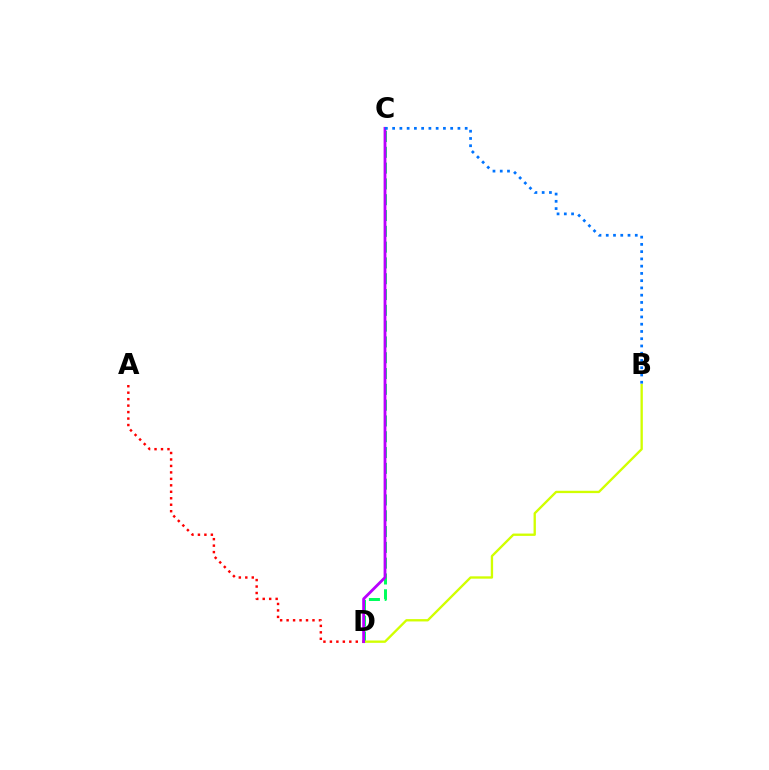{('C', 'D'): [{'color': '#00ff5c', 'line_style': 'dashed', 'thickness': 2.15}, {'color': '#b900ff', 'line_style': 'solid', 'thickness': 2.02}], ('A', 'D'): [{'color': '#ff0000', 'line_style': 'dotted', 'thickness': 1.76}], ('B', 'D'): [{'color': '#d1ff00', 'line_style': 'solid', 'thickness': 1.68}], ('B', 'C'): [{'color': '#0074ff', 'line_style': 'dotted', 'thickness': 1.97}]}